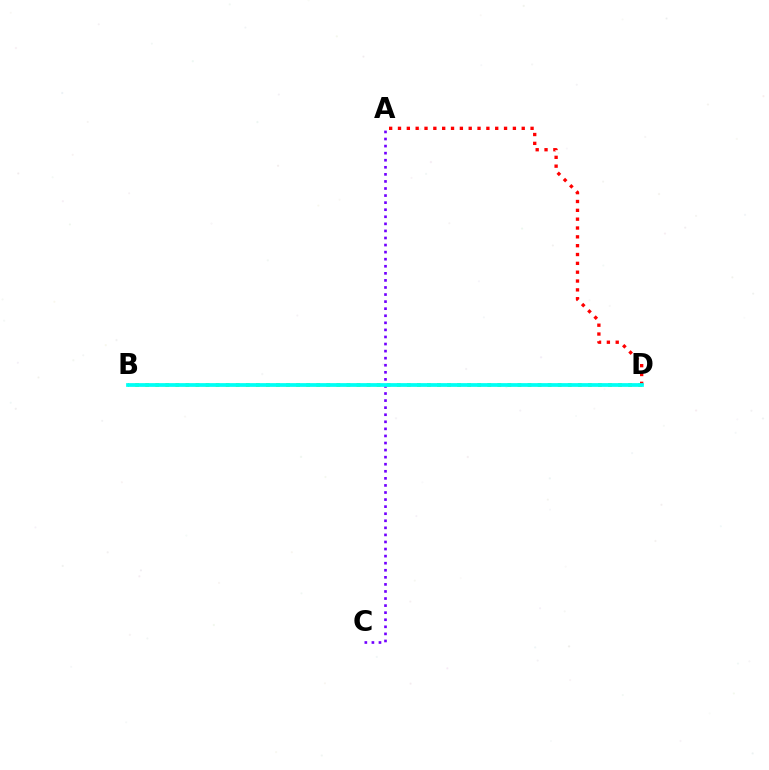{('A', 'C'): [{'color': '#7200ff', 'line_style': 'dotted', 'thickness': 1.92}], ('B', 'D'): [{'color': '#84ff00', 'line_style': 'dotted', 'thickness': 2.73}, {'color': '#00fff6', 'line_style': 'solid', 'thickness': 2.69}], ('A', 'D'): [{'color': '#ff0000', 'line_style': 'dotted', 'thickness': 2.4}]}